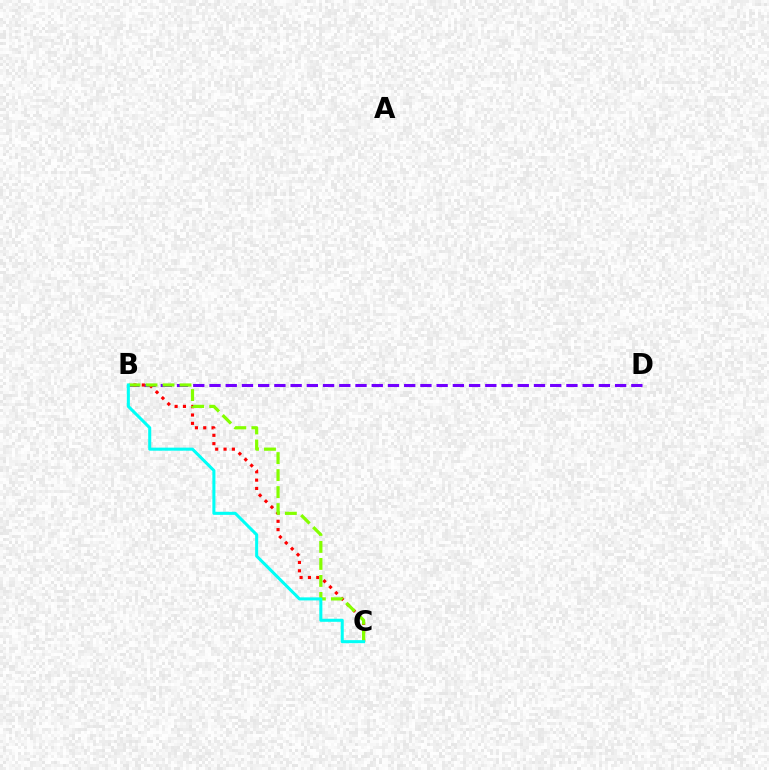{('B', 'D'): [{'color': '#7200ff', 'line_style': 'dashed', 'thickness': 2.2}], ('B', 'C'): [{'color': '#ff0000', 'line_style': 'dotted', 'thickness': 2.27}, {'color': '#84ff00', 'line_style': 'dashed', 'thickness': 2.31}, {'color': '#00fff6', 'line_style': 'solid', 'thickness': 2.19}]}